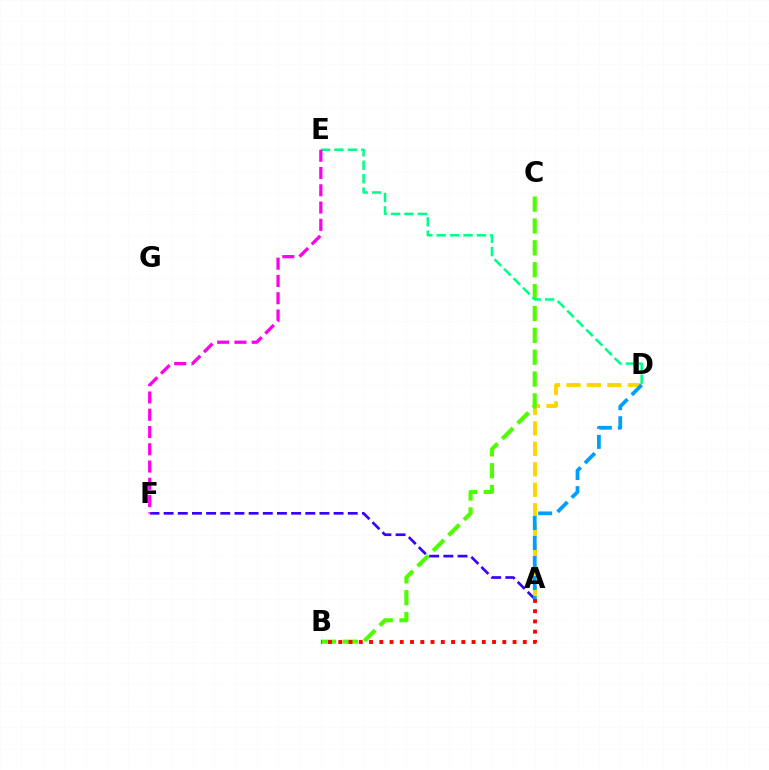{('A', 'D'): [{'color': '#ffd500', 'line_style': 'dashed', 'thickness': 2.78}, {'color': '#009eff', 'line_style': 'dashed', 'thickness': 2.72}], ('B', 'C'): [{'color': '#4fff00', 'line_style': 'dashed', 'thickness': 2.97}], ('A', 'F'): [{'color': '#3700ff', 'line_style': 'dashed', 'thickness': 1.92}], ('A', 'B'): [{'color': '#ff0000', 'line_style': 'dotted', 'thickness': 2.79}], ('D', 'E'): [{'color': '#00ff86', 'line_style': 'dashed', 'thickness': 1.82}], ('E', 'F'): [{'color': '#ff00ed', 'line_style': 'dashed', 'thickness': 2.35}]}